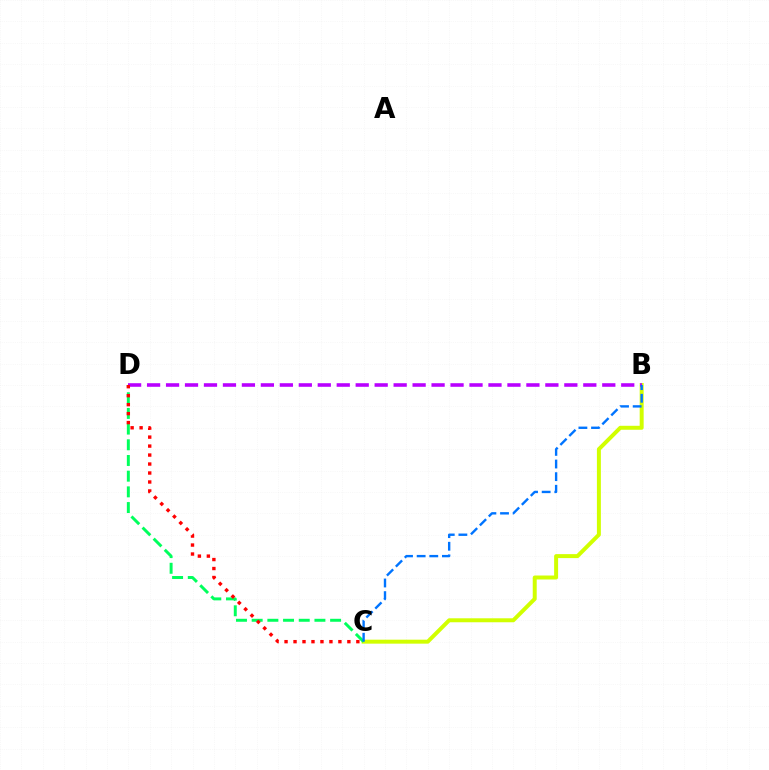{('B', 'C'): [{'color': '#d1ff00', 'line_style': 'solid', 'thickness': 2.86}, {'color': '#0074ff', 'line_style': 'dashed', 'thickness': 1.72}], ('B', 'D'): [{'color': '#b900ff', 'line_style': 'dashed', 'thickness': 2.58}], ('C', 'D'): [{'color': '#00ff5c', 'line_style': 'dashed', 'thickness': 2.13}, {'color': '#ff0000', 'line_style': 'dotted', 'thickness': 2.44}]}